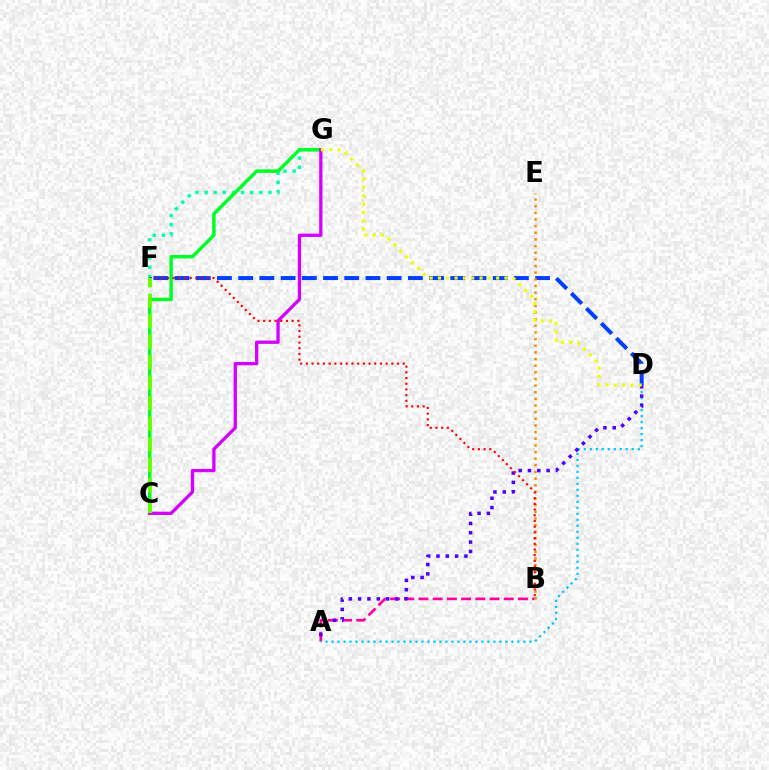{('A', 'B'): [{'color': '#ff00a0', 'line_style': 'dashed', 'thickness': 1.93}], ('A', 'D'): [{'color': '#00c7ff', 'line_style': 'dotted', 'thickness': 1.63}, {'color': '#4f00ff', 'line_style': 'dotted', 'thickness': 2.53}], ('D', 'F'): [{'color': '#003fff', 'line_style': 'dashed', 'thickness': 2.88}], ('F', 'G'): [{'color': '#00ffaf', 'line_style': 'dotted', 'thickness': 2.48}], ('B', 'E'): [{'color': '#ff8800', 'line_style': 'dotted', 'thickness': 1.81}], ('C', 'G'): [{'color': '#00ff27', 'line_style': 'solid', 'thickness': 2.51}, {'color': '#d600ff', 'line_style': 'solid', 'thickness': 2.37}], ('B', 'F'): [{'color': '#ff0000', 'line_style': 'dotted', 'thickness': 1.55}], ('D', 'G'): [{'color': '#eeff00', 'line_style': 'dotted', 'thickness': 2.26}], ('C', 'F'): [{'color': '#66ff00', 'line_style': 'dashed', 'thickness': 2.79}]}